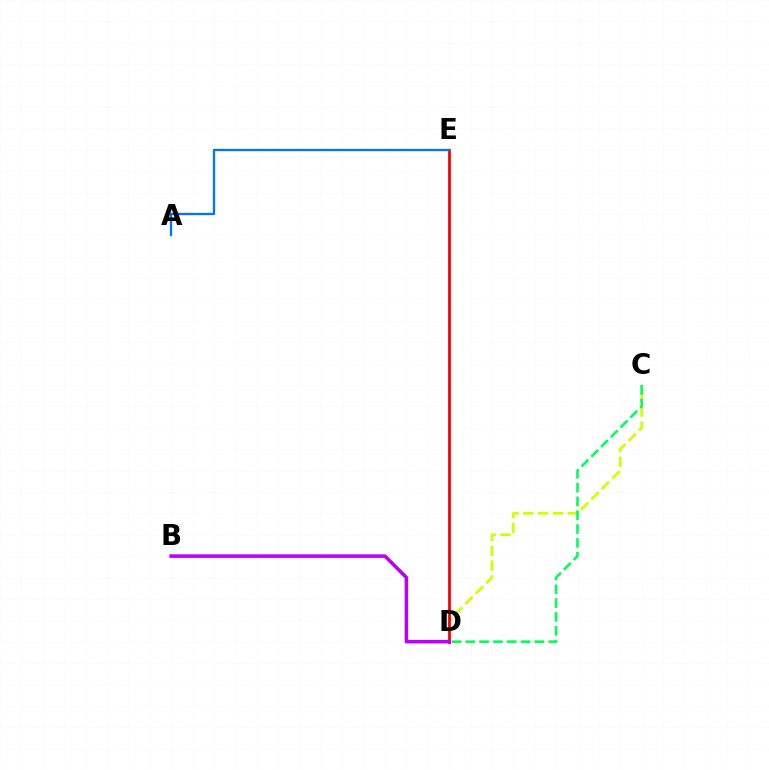{('C', 'D'): [{'color': '#d1ff00', 'line_style': 'dashed', 'thickness': 2.01}, {'color': '#00ff5c', 'line_style': 'dashed', 'thickness': 1.88}], ('D', 'E'): [{'color': '#ff0000', 'line_style': 'solid', 'thickness': 2.01}], ('A', 'E'): [{'color': '#0074ff', 'line_style': 'solid', 'thickness': 1.66}], ('B', 'D'): [{'color': '#b900ff', 'line_style': 'solid', 'thickness': 2.54}]}